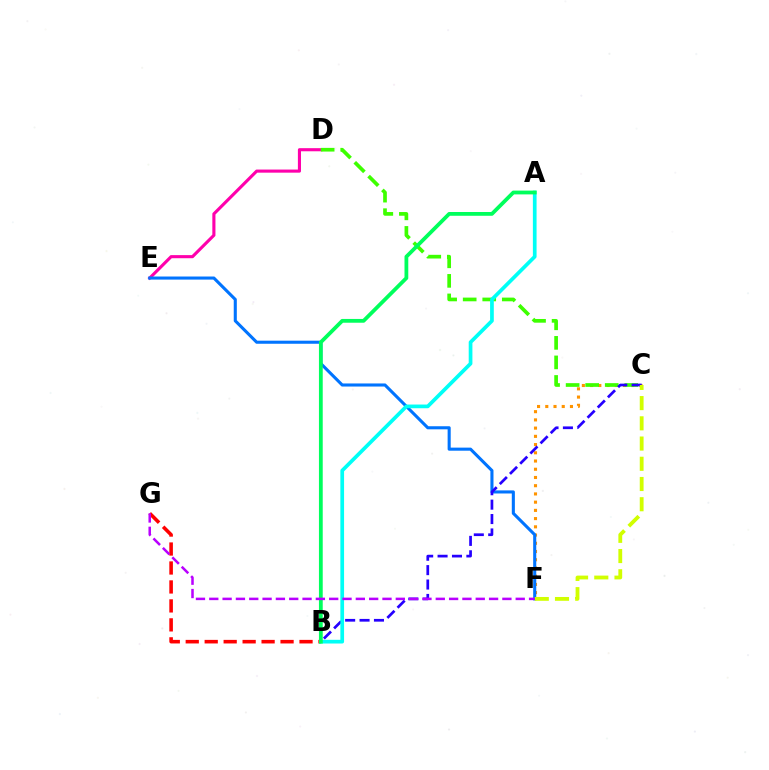{('C', 'F'): [{'color': '#ff9400', 'line_style': 'dotted', 'thickness': 2.24}, {'color': '#d1ff00', 'line_style': 'dashed', 'thickness': 2.75}], ('D', 'E'): [{'color': '#ff00ac', 'line_style': 'solid', 'thickness': 2.24}], ('C', 'D'): [{'color': '#3dff00', 'line_style': 'dashed', 'thickness': 2.66}], ('E', 'F'): [{'color': '#0074ff', 'line_style': 'solid', 'thickness': 2.22}], ('B', 'C'): [{'color': '#2500ff', 'line_style': 'dashed', 'thickness': 1.96}], ('B', 'G'): [{'color': '#ff0000', 'line_style': 'dashed', 'thickness': 2.58}], ('A', 'B'): [{'color': '#00fff6', 'line_style': 'solid', 'thickness': 2.67}, {'color': '#00ff5c', 'line_style': 'solid', 'thickness': 2.73}], ('F', 'G'): [{'color': '#b900ff', 'line_style': 'dashed', 'thickness': 1.81}]}